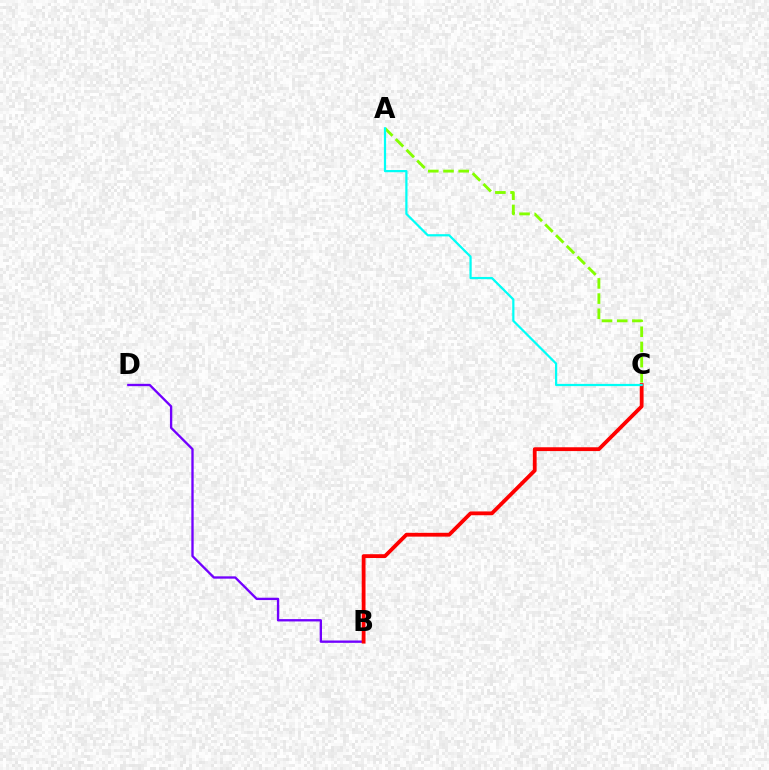{('A', 'C'): [{'color': '#84ff00', 'line_style': 'dashed', 'thickness': 2.06}, {'color': '#00fff6', 'line_style': 'solid', 'thickness': 1.6}], ('B', 'D'): [{'color': '#7200ff', 'line_style': 'solid', 'thickness': 1.68}], ('B', 'C'): [{'color': '#ff0000', 'line_style': 'solid', 'thickness': 2.74}]}